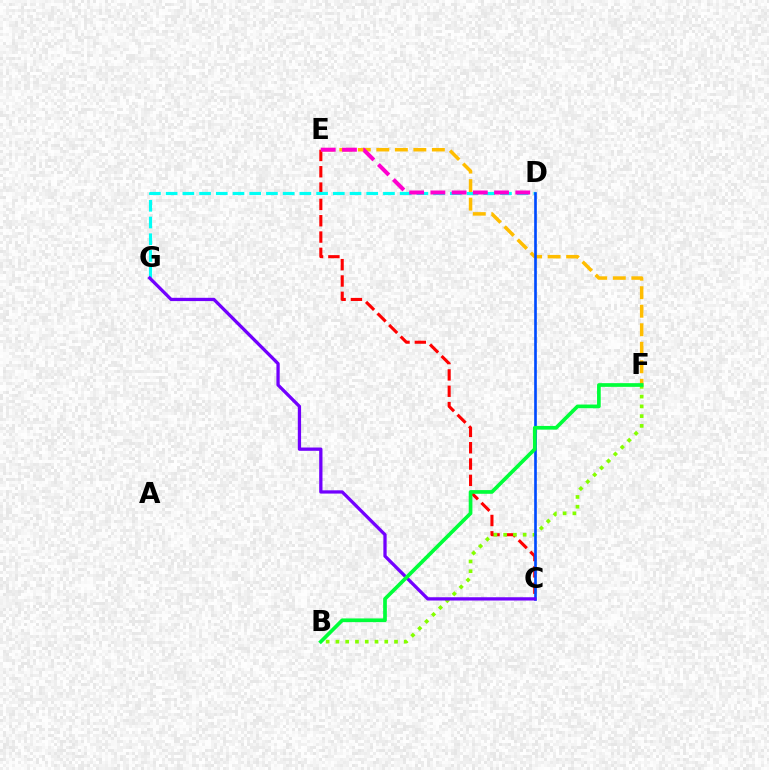{('C', 'E'): [{'color': '#ff0000', 'line_style': 'dashed', 'thickness': 2.22}], ('D', 'G'): [{'color': '#00fff6', 'line_style': 'dashed', 'thickness': 2.27}], ('E', 'F'): [{'color': '#ffbd00', 'line_style': 'dashed', 'thickness': 2.51}], ('D', 'E'): [{'color': '#ff00cf', 'line_style': 'dashed', 'thickness': 2.88}], ('B', 'F'): [{'color': '#84ff00', 'line_style': 'dotted', 'thickness': 2.65}, {'color': '#00ff39', 'line_style': 'solid', 'thickness': 2.66}], ('C', 'D'): [{'color': '#004bff', 'line_style': 'solid', 'thickness': 1.92}], ('C', 'G'): [{'color': '#7200ff', 'line_style': 'solid', 'thickness': 2.36}]}